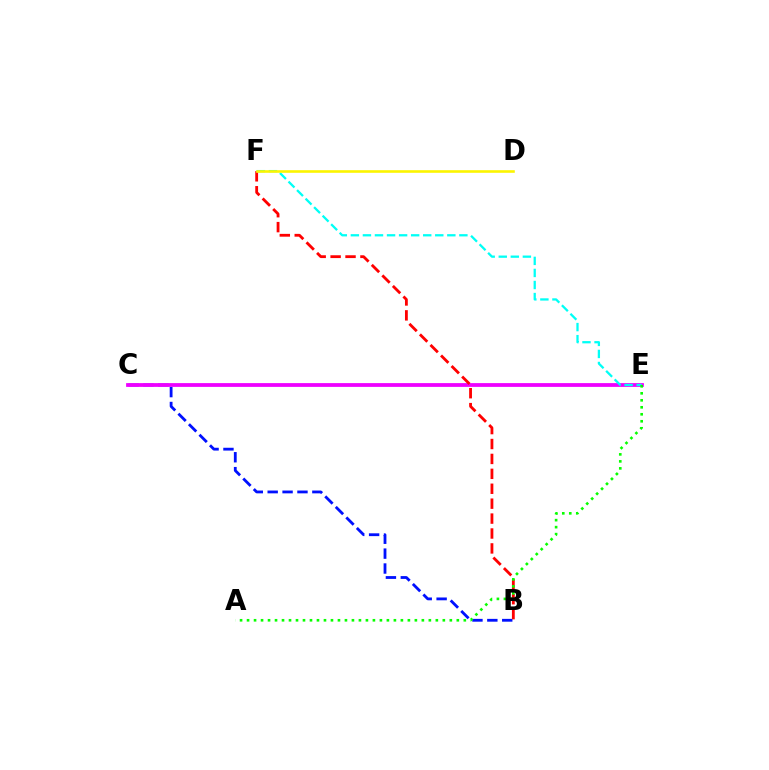{('B', 'C'): [{'color': '#0010ff', 'line_style': 'dashed', 'thickness': 2.02}], ('C', 'E'): [{'color': '#ee00ff', 'line_style': 'solid', 'thickness': 2.72}], ('B', 'F'): [{'color': '#ff0000', 'line_style': 'dashed', 'thickness': 2.03}], ('E', 'F'): [{'color': '#00fff6', 'line_style': 'dashed', 'thickness': 1.64}], ('A', 'E'): [{'color': '#08ff00', 'line_style': 'dotted', 'thickness': 1.9}], ('D', 'F'): [{'color': '#fcf500', 'line_style': 'solid', 'thickness': 1.88}]}